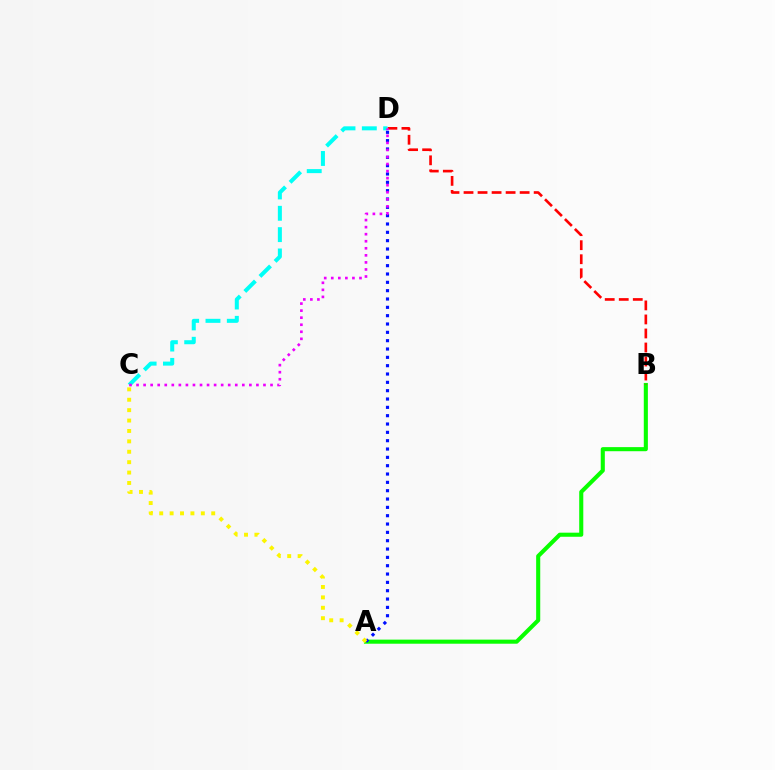{('A', 'B'): [{'color': '#08ff00', 'line_style': 'solid', 'thickness': 2.94}], ('B', 'D'): [{'color': '#ff0000', 'line_style': 'dashed', 'thickness': 1.91}], ('C', 'D'): [{'color': '#00fff6', 'line_style': 'dashed', 'thickness': 2.9}, {'color': '#ee00ff', 'line_style': 'dotted', 'thickness': 1.92}], ('A', 'D'): [{'color': '#0010ff', 'line_style': 'dotted', 'thickness': 2.26}], ('A', 'C'): [{'color': '#fcf500', 'line_style': 'dotted', 'thickness': 2.83}]}